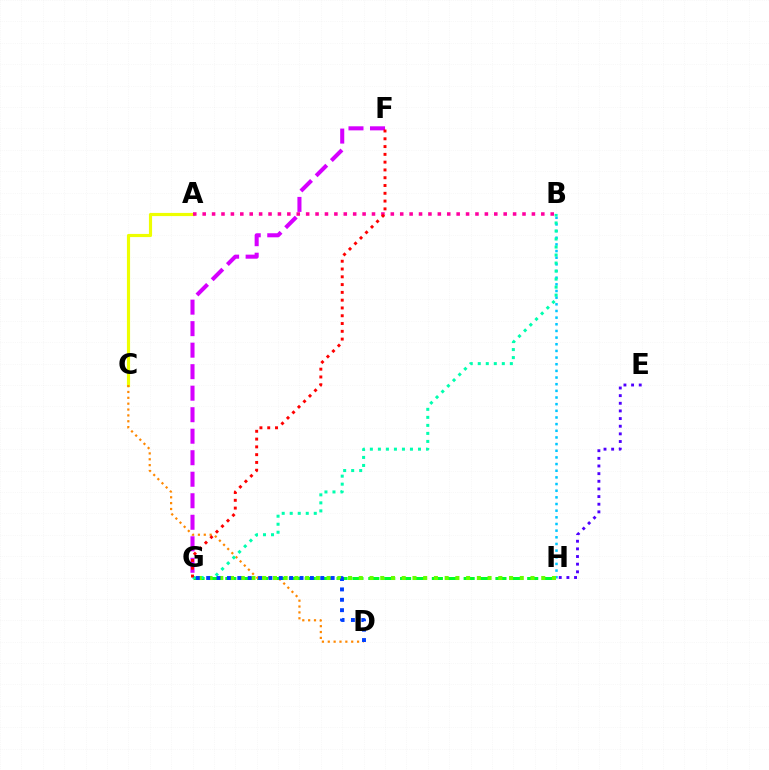{('G', 'H'): [{'color': '#00ff27', 'line_style': 'dashed', 'thickness': 2.16}, {'color': '#66ff00', 'line_style': 'dotted', 'thickness': 2.92}], ('A', 'C'): [{'color': '#eeff00', 'line_style': 'solid', 'thickness': 2.27}], ('B', 'H'): [{'color': '#00c7ff', 'line_style': 'dotted', 'thickness': 1.81}], ('C', 'D'): [{'color': '#ff8800', 'line_style': 'dotted', 'thickness': 1.59}], ('B', 'G'): [{'color': '#00ffaf', 'line_style': 'dotted', 'thickness': 2.18}], ('A', 'B'): [{'color': '#ff00a0', 'line_style': 'dotted', 'thickness': 2.56}], ('E', 'H'): [{'color': '#4f00ff', 'line_style': 'dotted', 'thickness': 2.08}], ('F', 'G'): [{'color': '#d600ff', 'line_style': 'dashed', 'thickness': 2.92}, {'color': '#ff0000', 'line_style': 'dotted', 'thickness': 2.12}], ('D', 'G'): [{'color': '#003fff', 'line_style': 'dotted', 'thickness': 2.82}]}